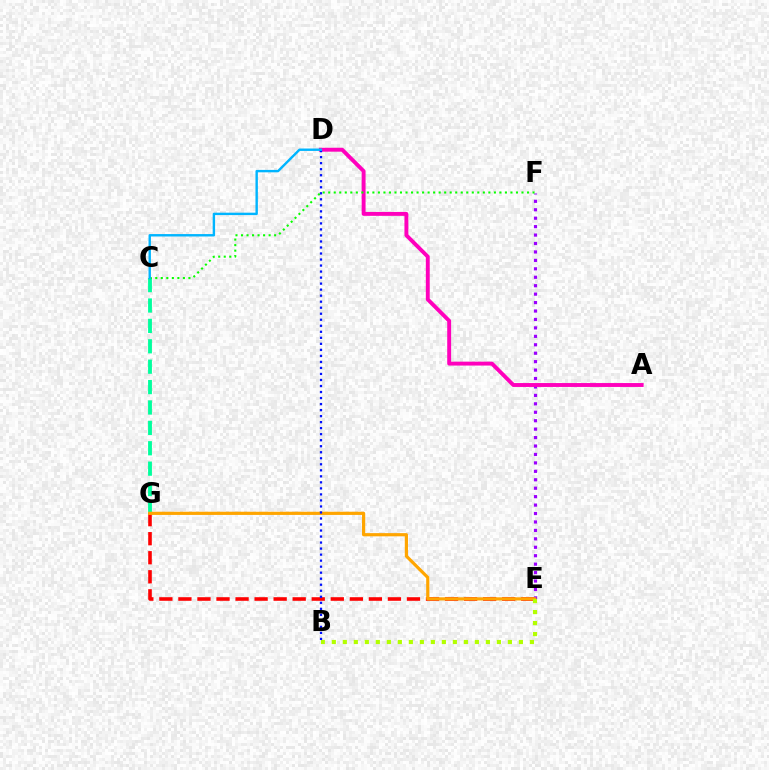{('E', 'G'): [{'color': '#ff0000', 'line_style': 'dashed', 'thickness': 2.59}, {'color': '#ffa500', 'line_style': 'solid', 'thickness': 2.3}], ('E', 'F'): [{'color': '#9b00ff', 'line_style': 'dotted', 'thickness': 2.29}], ('A', 'D'): [{'color': '#ff00bd', 'line_style': 'solid', 'thickness': 2.81}], ('C', 'G'): [{'color': '#00ff9d', 'line_style': 'dashed', 'thickness': 2.77}], ('B', 'E'): [{'color': '#b3ff00', 'line_style': 'dotted', 'thickness': 2.99}], ('C', 'F'): [{'color': '#08ff00', 'line_style': 'dotted', 'thickness': 1.5}], ('B', 'D'): [{'color': '#0010ff', 'line_style': 'dotted', 'thickness': 1.64}], ('C', 'D'): [{'color': '#00b5ff', 'line_style': 'solid', 'thickness': 1.73}]}